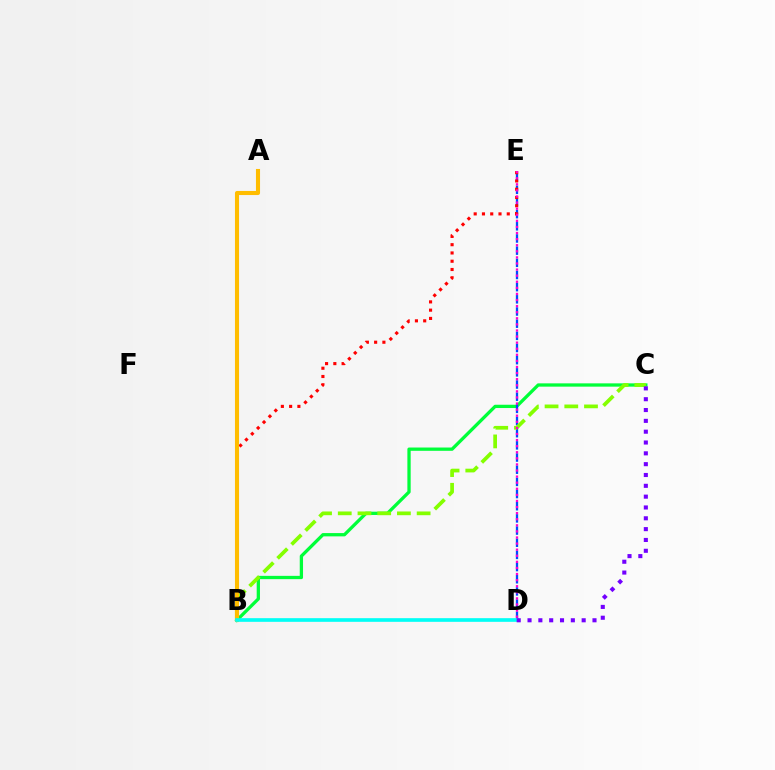{('B', 'C'): [{'color': '#00ff39', 'line_style': 'solid', 'thickness': 2.37}, {'color': '#84ff00', 'line_style': 'dashed', 'thickness': 2.68}], ('D', 'E'): [{'color': '#004bff', 'line_style': 'dashed', 'thickness': 1.65}, {'color': '#ff00cf', 'line_style': 'dotted', 'thickness': 1.65}], ('B', 'E'): [{'color': '#ff0000', 'line_style': 'dotted', 'thickness': 2.25}], ('A', 'B'): [{'color': '#ffbd00', 'line_style': 'solid', 'thickness': 2.94}], ('B', 'D'): [{'color': '#00fff6', 'line_style': 'solid', 'thickness': 2.63}], ('C', 'D'): [{'color': '#7200ff', 'line_style': 'dotted', 'thickness': 2.94}]}